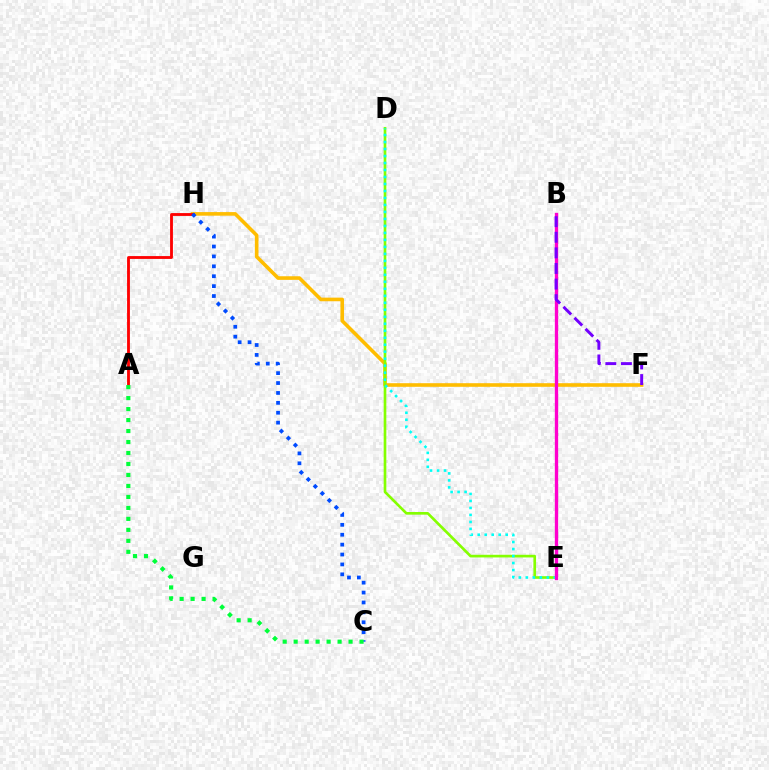{('F', 'H'): [{'color': '#ffbd00', 'line_style': 'solid', 'thickness': 2.6}], ('D', 'E'): [{'color': '#84ff00', 'line_style': 'solid', 'thickness': 1.91}, {'color': '#00fff6', 'line_style': 'dotted', 'thickness': 1.9}], ('A', 'H'): [{'color': '#ff0000', 'line_style': 'solid', 'thickness': 2.04}], ('C', 'H'): [{'color': '#004bff', 'line_style': 'dotted', 'thickness': 2.69}], ('A', 'C'): [{'color': '#00ff39', 'line_style': 'dotted', 'thickness': 2.98}], ('B', 'E'): [{'color': '#ff00cf', 'line_style': 'solid', 'thickness': 2.39}], ('B', 'F'): [{'color': '#7200ff', 'line_style': 'dashed', 'thickness': 2.12}]}